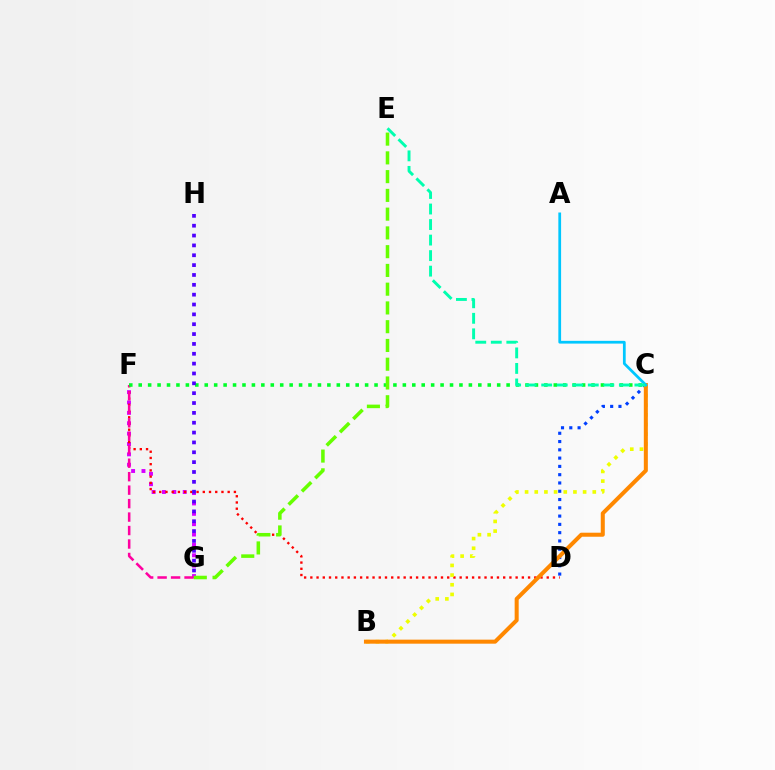{('F', 'G'): [{'color': '#d600ff', 'line_style': 'dotted', 'thickness': 2.82}, {'color': '#ff00a0', 'line_style': 'dashed', 'thickness': 1.83}], ('D', 'F'): [{'color': '#ff0000', 'line_style': 'dotted', 'thickness': 1.69}], ('C', 'F'): [{'color': '#00ff27', 'line_style': 'dotted', 'thickness': 2.56}], ('E', 'G'): [{'color': '#66ff00', 'line_style': 'dashed', 'thickness': 2.55}], ('B', 'C'): [{'color': '#eeff00', 'line_style': 'dotted', 'thickness': 2.63}, {'color': '#ff8800', 'line_style': 'solid', 'thickness': 2.9}], ('C', 'D'): [{'color': '#003fff', 'line_style': 'dotted', 'thickness': 2.25}], ('A', 'C'): [{'color': '#00c7ff', 'line_style': 'solid', 'thickness': 1.98}], ('C', 'E'): [{'color': '#00ffaf', 'line_style': 'dashed', 'thickness': 2.11}], ('G', 'H'): [{'color': '#4f00ff', 'line_style': 'dotted', 'thickness': 2.68}]}